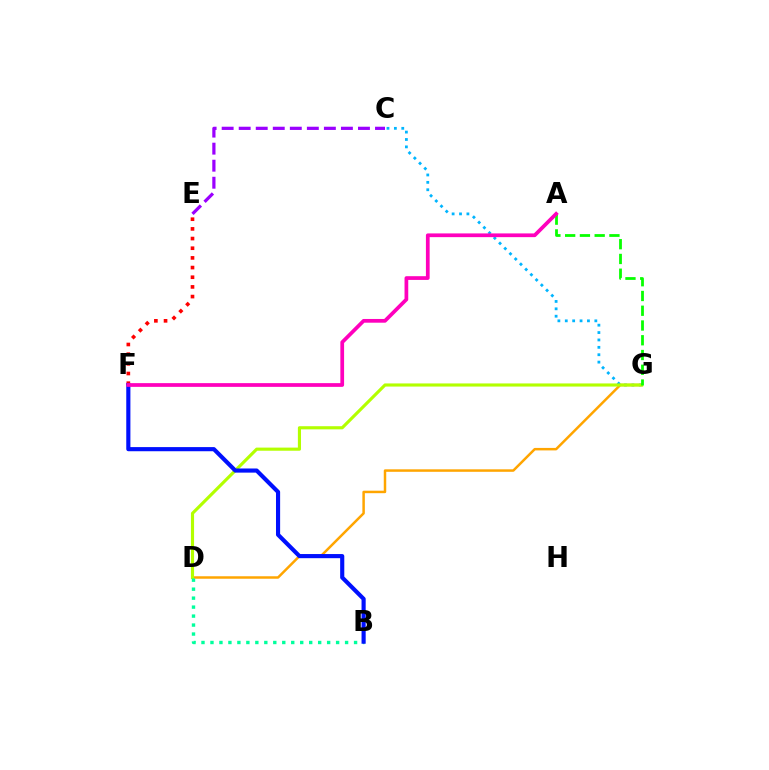{('C', 'E'): [{'color': '#9b00ff', 'line_style': 'dashed', 'thickness': 2.31}], ('C', 'G'): [{'color': '#00b5ff', 'line_style': 'dotted', 'thickness': 2.01}], ('E', 'F'): [{'color': '#ff0000', 'line_style': 'dotted', 'thickness': 2.63}], ('D', 'G'): [{'color': '#ffa500', 'line_style': 'solid', 'thickness': 1.79}, {'color': '#b3ff00', 'line_style': 'solid', 'thickness': 2.26}], ('A', 'G'): [{'color': '#08ff00', 'line_style': 'dashed', 'thickness': 2.0}], ('B', 'D'): [{'color': '#00ff9d', 'line_style': 'dotted', 'thickness': 2.44}], ('B', 'F'): [{'color': '#0010ff', 'line_style': 'solid', 'thickness': 2.98}], ('A', 'F'): [{'color': '#ff00bd', 'line_style': 'solid', 'thickness': 2.68}]}